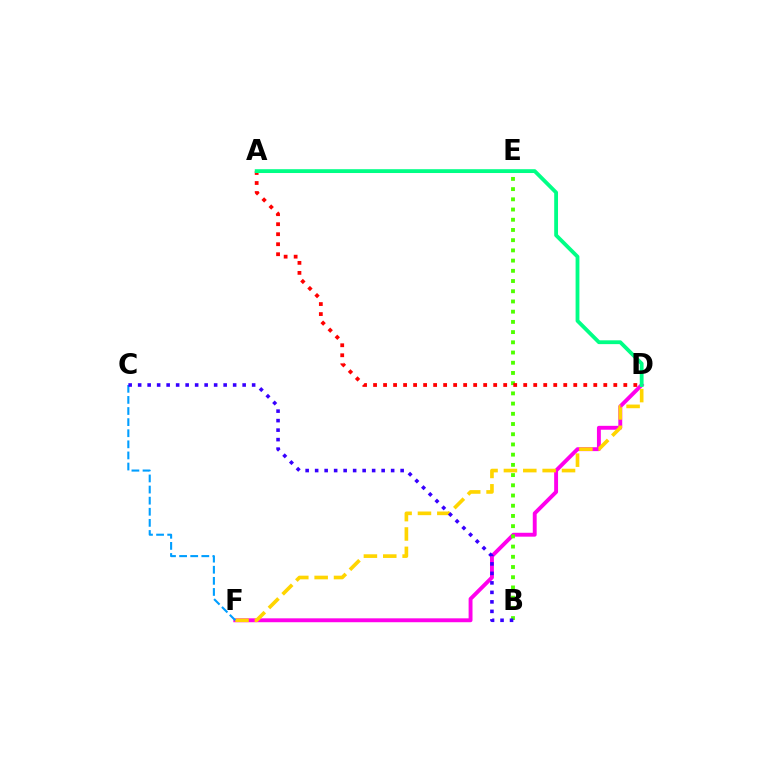{('D', 'F'): [{'color': '#ff00ed', 'line_style': 'solid', 'thickness': 2.8}, {'color': '#ffd500', 'line_style': 'dashed', 'thickness': 2.63}], ('B', 'E'): [{'color': '#4fff00', 'line_style': 'dotted', 'thickness': 2.77}], ('A', 'D'): [{'color': '#ff0000', 'line_style': 'dotted', 'thickness': 2.72}, {'color': '#00ff86', 'line_style': 'solid', 'thickness': 2.75}], ('C', 'F'): [{'color': '#009eff', 'line_style': 'dashed', 'thickness': 1.51}], ('B', 'C'): [{'color': '#3700ff', 'line_style': 'dotted', 'thickness': 2.58}]}